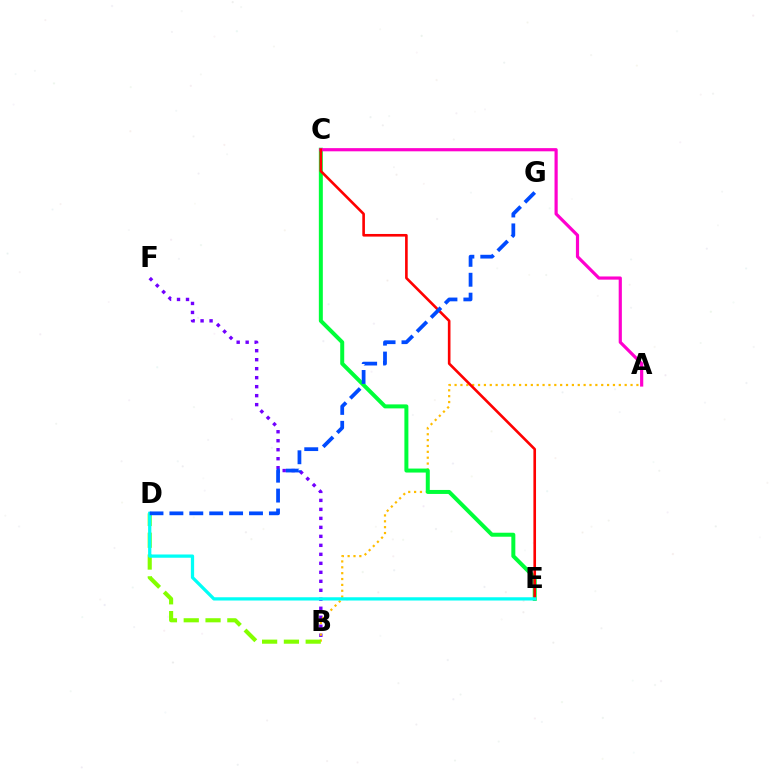{('B', 'F'): [{'color': '#7200ff', 'line_style': 'dotted', 'thickness': 2.44}], ('A', 'B'): [{'color': '#ffbd00', 'line_style': 'dotted', 'thickness': 1.59}], ('B', 'D'): [{'color': '#84ff00', 'line_style': 'dashed', 'thickness': 2.96}], ('C', 'E'): [{'color': '#00ff39', 'line_style': 'solid', 'thickness': 2.87}, {'color': '#ff0000', 'line_style': 'solid', 'thickness': 1.89}], ('A', 'C'): [{'color': '#ff00cf', 'line_style': 'solid', 'thickness': 2.29}], ('D', 'E'): [{'color': '#00fff6', 'line_style': 'solid', 'thickness': 2.35}], ('D', 'G'): [{'color': '#004bff', 'line_style': 'dashed', 'thickness': 2.7}]}